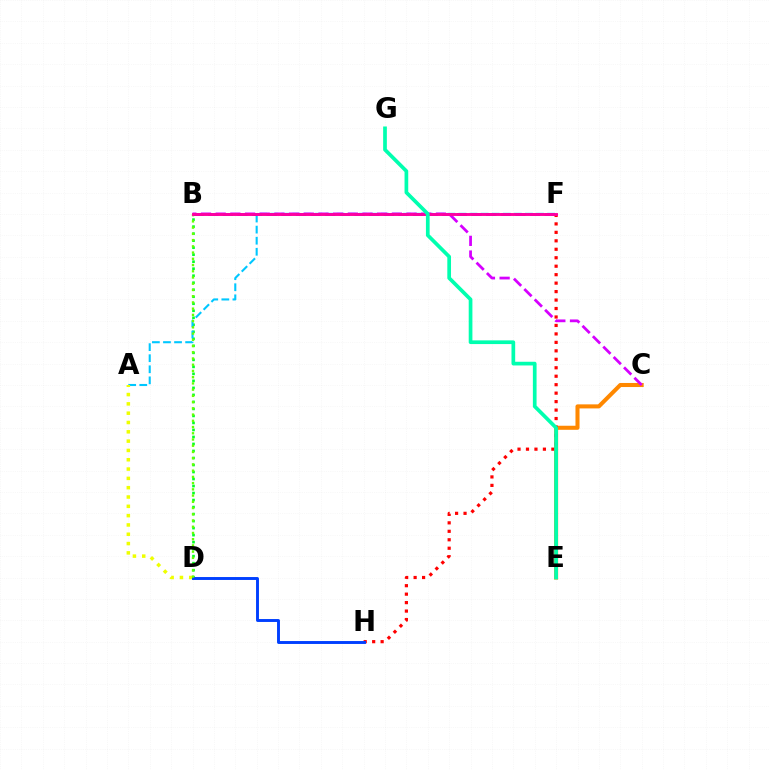{('B', 'D'): [{'color': '#00ff27', 'line_style': 'dotted', 'thickness': 1.9}, {'color': '#66ff00', 'line_style': 'dotted', 'thickness': 1.69}], ('C', 'E'): [{'color': '#ff8800', 'line_style': 'solid', 'thickness': 2.92}], ('A', 'F'): [{'color': '#00c7ff', 'line_style': 'dashed', 'thickness': 1.5}], ('B', 'C'): [{'color': '#d600ff', 'line_style': 'dashed', 'thickness': 1.99}], ('A', 'D'): [{'color': '#eeff00', 'line_style': 'dotted', 'thickness': 2.53}], ('B', 'F'): [{'color': '#4f00ff', 'line_style': 'dashed', 'thickness': 1.99}, {'color': '#ff00a0', 'line_style': 'solid', 'thickness': 2.09}], ('F', 'H'): [{'color': '#ff0000', 'line_style': 'dotted', 'thickness': 2.3}], ('D', 'H'): [{'color': '#003fff', 'line_style': 'solid', 'thickness': 2.1}], ('E', 'G'): [{'color': '#00ffaf', 'line_style': 'solid', 'thickness': 2.66}]}